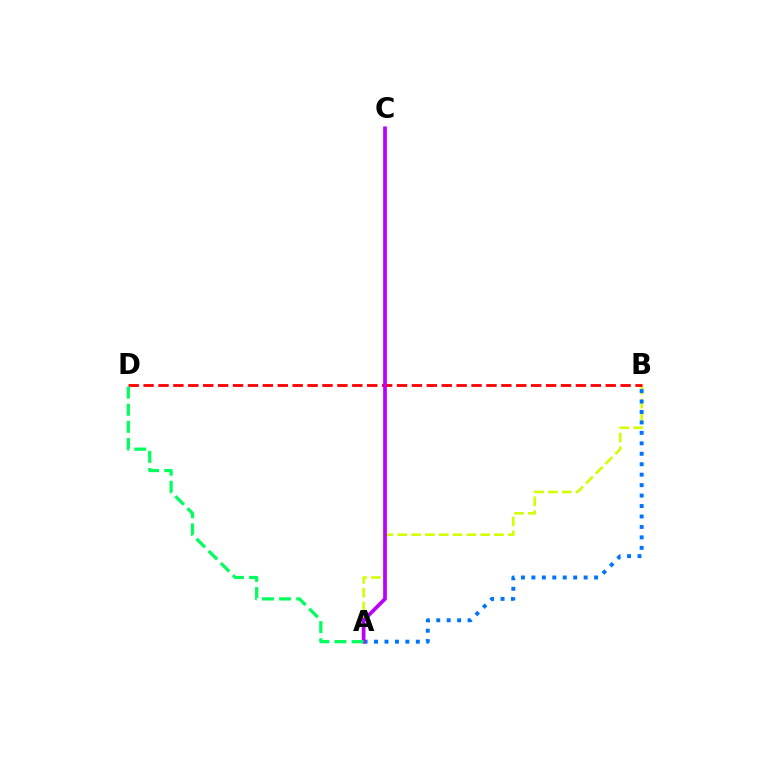{('A', 'B'): [{'color': '#d1ff00', 'line_style': 'dashed', 'thickness': 1.88}, {'color': '#0074ff', 'line_style': 'dotted', 'thickness': 2.84}], ('B', 'D'): [{'color': '#ff0000', 'line_style': 'dashed', 'thickness': 2.03}], ('A', 'C'): [{'color': '#b900ff', 'line_style': 'solid', 'thickness': 2.68}], ('A', 'D'): [{'color': '#00ff5c', 'line_style': 'dashed', 'thickness': 2.33}]}